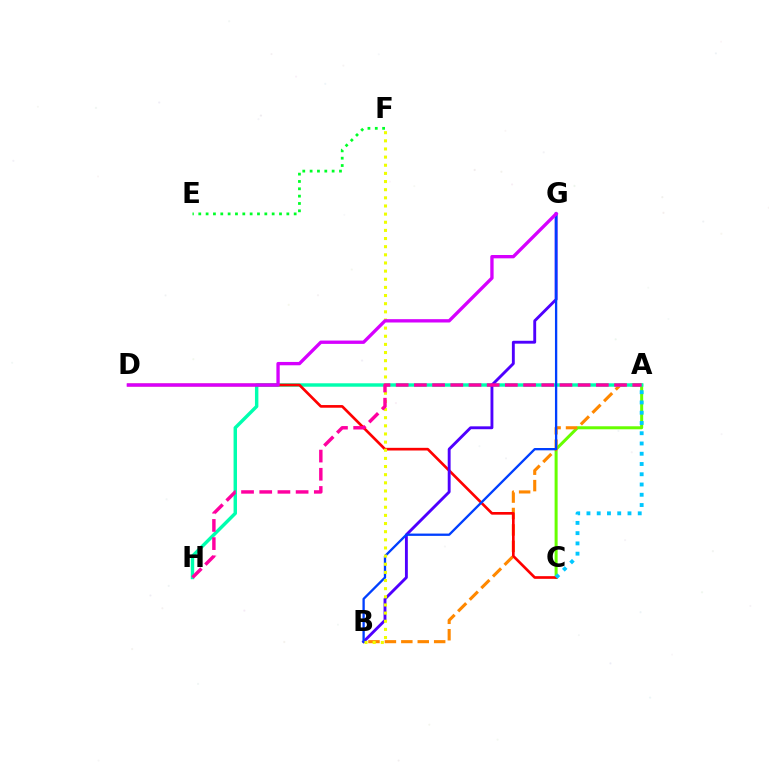{('A', 'C'): [{'color': '#66ff00', 'line_style': 'solid', 'thickness': 2.17}, {'color': '#00c7ff', 'line_style': 'dotted', 'thickness': 2.79}], ('E', 'F'): [{'color': '#00ff27', 'line_style': 'dotted', 'thickness': 1.99}], ('A', 'B'): [{'color': '#ff8800', 'line_style': 'dashed', 'thickness': 2.23}], ('A', 'H'): [{'color': '#00ffaf', 'line_style': 'solid', 'thickness': 2.47}, {'color': '#ff00a0', 'line_style': 'dashed', 'thickness': 2.47}], ('C', 'D'): [{'color': '#ff0000', 'line_style': 'solid', 'thickness': 1.92}], ('B', 'G'): [{'color': '#4f00ff', 'line_style': 'solid', 'thickness': 2.07}, {'color': '#003fff', 'line_style': 'solid', 'thickness': 1.67}], ('B', 'F'): [{'color': '#eeff00', 'line_style': 'dotted', 'thickness': 2.21}], ('D', 'G'): [{'color': '#d600ff', 'line_style': 'solid', 'thickness': 2.4}]}